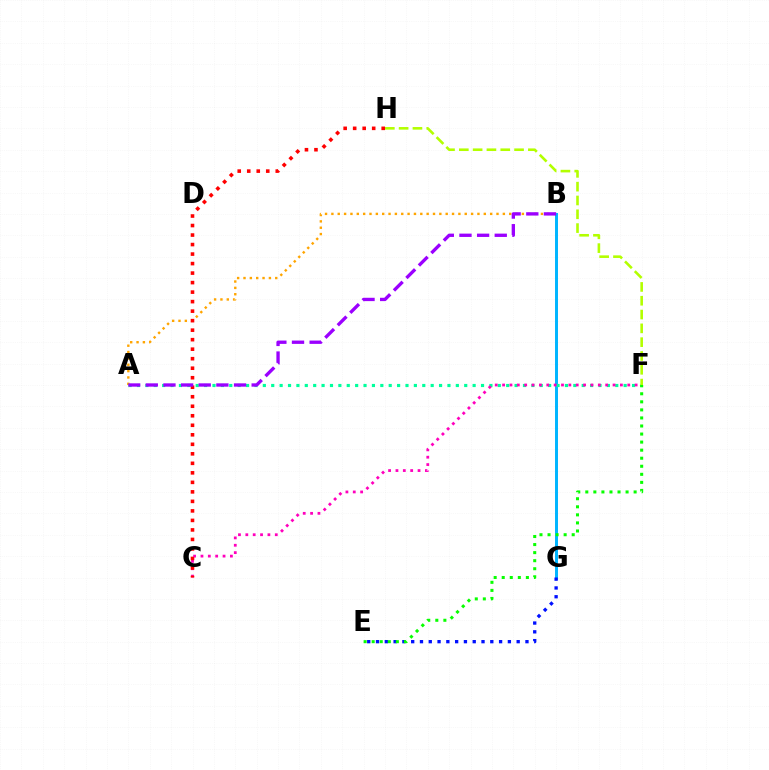{('A', 'B'): [{'color': '#ffa500', 'line_style': 'dotted', 'thickness': 1.73}, {'color': '#9b00ff', 'line_style': 'dashed', 'thickness': 2.4}], ('B', 'G'): [{'color': '#00b5ff', 'line_style': 'solid', 'thickness': 2.14}], ('A', 'F'): [{'color': '#00ff9d', 'line_style': 'dotted', 'thickness': 2.28}], ('E', 'G'): [{'color': '#0010ff', 'line_style': 'dotted', 'thickness': 2.39}], ('C', 'F'): [{'color': '#ff00bd', 'line_style': 'dotted', 'thickness': 2.0}], ('C', 'H'): [{'color': '#ff0000', 'line_style': 'dotted', 'thickness': 2.58}], ('E', 'F'): [{'color': '#08ff00', 'line_style': 'dotted', 'thickness': 2.19}], ('F', 'H'): [{'color': '#b3ff00', 'line_style': 'dashed', 'thickness': 1.88}]}